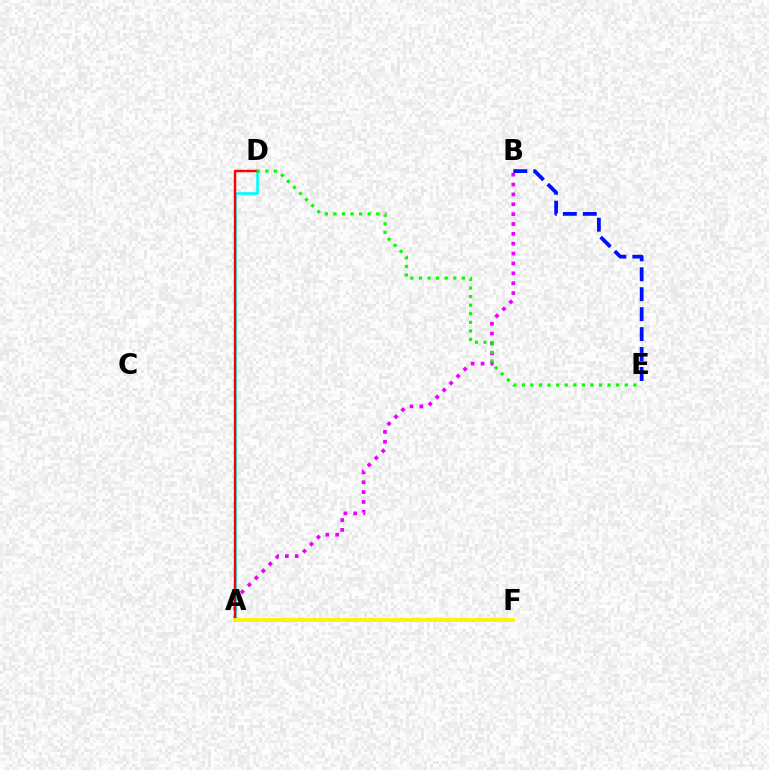{('A', 'B'): [{'color': '#ee00ff', 'line_style': 'dotted', 'thickness': 2.68}], ('B', 'E'): [{'color': '#0010ff', 'line_style': 'dashed', 'thickness': 2.71}], ('A', 'D'): [{'color': '#00fff6', 'line_style': 'solid', 'thickness': 1.9}, {'color': '#ff0000', 'line_style': 'solid', 'thickness': 1.74}], ('A', 'F'): [{'color': '#fcf500', 'line_style': 'solid', 'thickness': 2.76}], ('D', 'E'): [{'color': '#08ff00', 'line_style': 'dotted', 'thickness': 2.33}]}